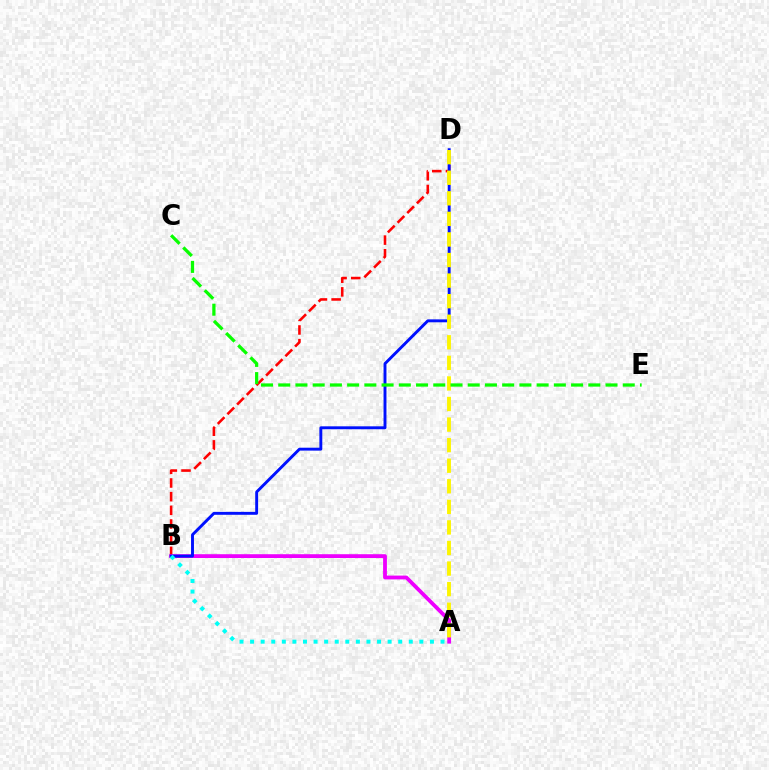{('B', 'D'): [{'color': '#ff0000', 'line_style': 'dashed', 'thickness': 1.86}, {'color': '#0010ff', 'line_style': 'solid', 'thickness': 2.1}], ('A', 'B'): [{'color': '#ee00ff', 'line_style': 'solid', 'thickness': 2.74}, {'color': '#00fff6', 'line_style': 'dotted', 'thickness': 2.87}], ('A', 'D'): [{'color': '#fcf500', 'line_style': 'dashed', 'thickness': 2.79}], ('C', 'E'): [{'color': '#08ff00', 'line_style': 'dashed', 'thickness': 2.34}]}